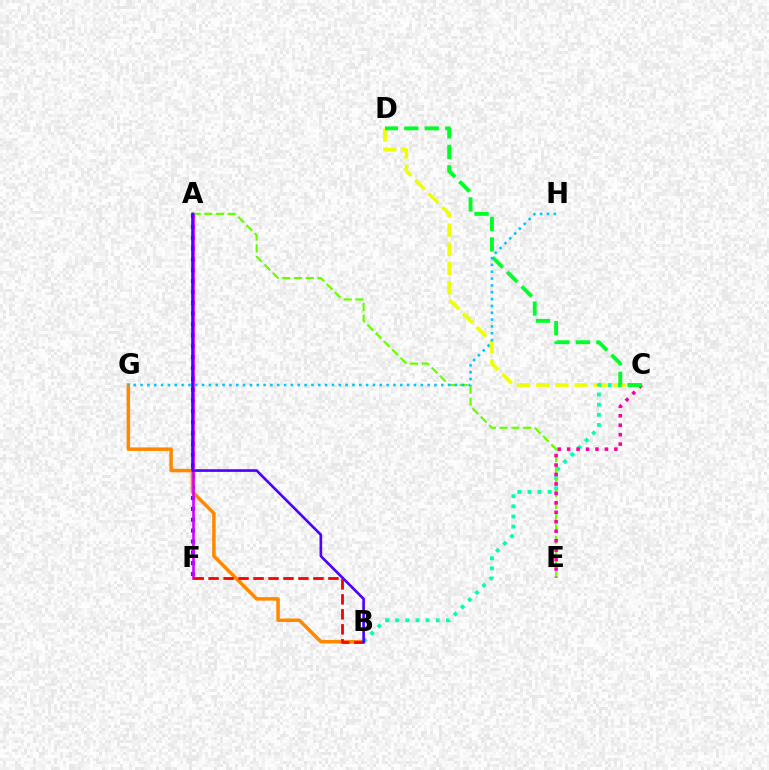{('A', 'F'): [{'color': '#003fff', 'line_style': 'dotted', 'thickness': 2.95}, {'color': '#d600ff', 'line_style': 'solid', 'thickness': 1.89}], ('B', 'G'): [{'color': '#ff8800', 'line_style': 'solid', 'thickness': 2.52}], ('C', 'D'): [{'color': '#eeff00', 'line_style': 'dashed', 'thickness': 2.6}, {'color': '#00ff27', 'line_style': 'dashed', 'thickness': 2.78}], ('B', 'C'): [{'color': '#00ffaf', 'line_style': 'dotted', 'thickness': 2.75}], ('A', 'E'): [{'color': '#66ff00', 'line_style': 'dashed', 'thickness': 1.59}], ('C', 'E'): [{'color': '#ff00a0', 'line_style': 'dotted', 'thickness': 2.57}], ('B', 'F'): [{'color': '#ff0000', 'line_style': 'dashed', 'thickness': 2.03}], ('A', 'B'): [{'color': '#4f00ff', 'line_style': 'solid', 'thickness': 1.9}], ('G', 'H'): [{'color': '#00c7ff', 'line_style': 'dotted', 'thickness': 1.86}]}